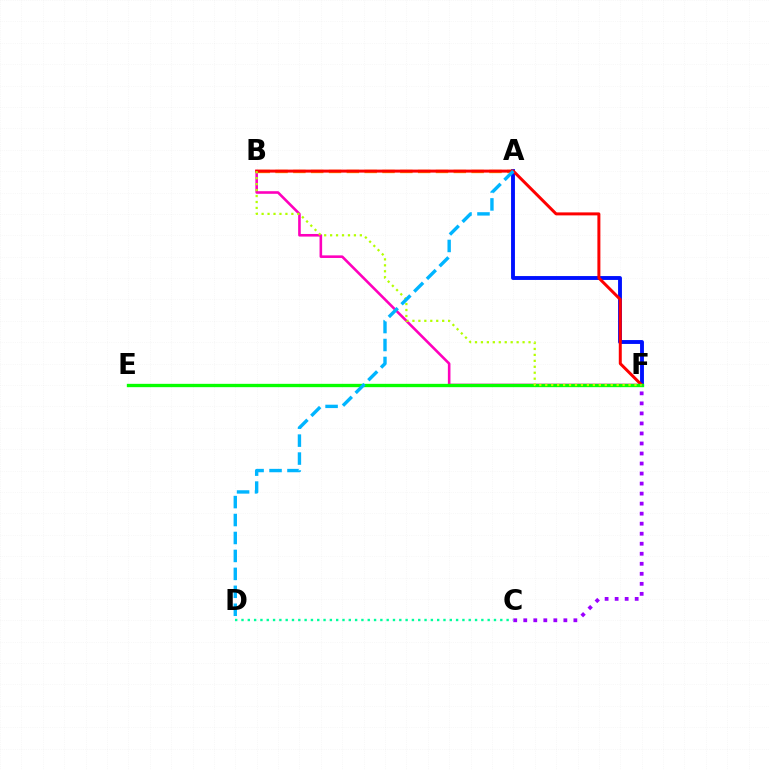{('A', 'F'): [{'color': '#0010ff', 'line_style': 'solid', 'thickness': 2.79}], ('B', 'F'): [{'color': '#ff00bd', 'line_style': 'solid', 'thickness': 1.87}, {'color': '#ff0000', 'line_style': 'solid', 'thickness': 2.15}, {'color': '#b3ff00', 'line_style': 'dotted', 'thickness': 1.62}], ('A', 'B'): [{'color': '#ffa500', 'line_style': 'dashed', 'thickness': 2.42}], ('C', 'D'): [{'color': '#00ff9d', 'line_style': 'dotted', 'thickness': 1.71}], ('E', 'F'): [{'color': '#08ff00', 'line_style': 'solid', 'thickness': 2.4}], ('C', 'F'): [{'color': '#9b00ff', 'line_style': 'dotted', 'thickness': 2.72}], ('A', 'D'): [{'color': '#00b5ff', 'line_style': 'dashed', 'thickness': 2.44}]}